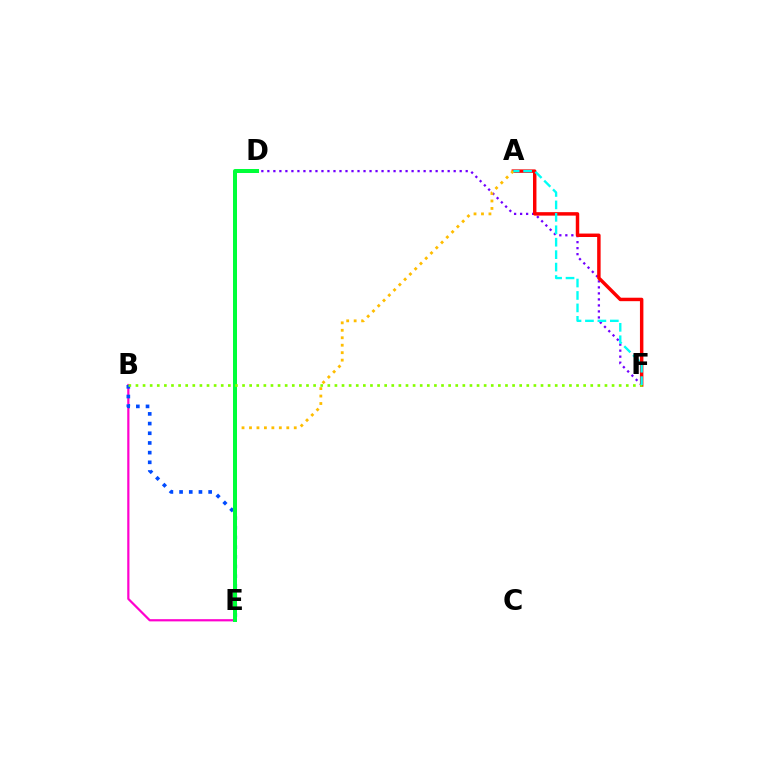{('B', 'E'): [{'color': '#ff00cf', 'line_style': 'solid', 'thickness': 1.59}, {'color': '#004bff', 'line_style': 'dotted', 'thickness': 2.63}], ('D', 'F'): [{'color': '#7200ff', 'line_style': 'dotted', 'thickness': 1.63}], ('A', 'F'): [{'color': '#ff0000', 'line_style': 'solid', 'thickness': 2.49}, {'color': '#00fff6', 'line_style': 'dashed', 'thickness': 1.69}], ('A', 'E'): [{'color': '#ffbd00', 'line_style': 'dotted', 'thickness': 2.03}], ('D', 'E'): [{'color': '#00ff39', 'line_style': 'solid', 'thickness': 2.88}], ('B', 'F'): [{'color': '#84ff00', 'line_style': 'dotted', 'thickness': 1.93}]}